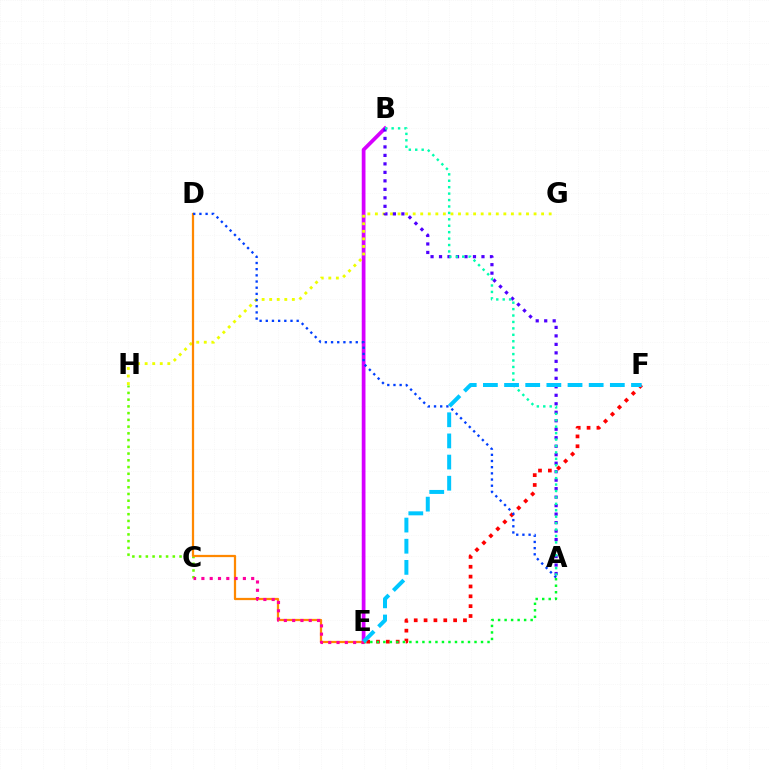{('B', 'E'): [{'color': '#d600ff', 'line_style': 'solid', 'thickness': 2.69}], ('G', 'H'): [{'color': '#eeff00', 'line_style': 'dotted', 'thickness': 2.05}], ('A', 'B'): [{'color': '#4f00ff', 'line_style': 'dotted', 'thickness': 2.31}, {'color': '#00ffaf', 'line_style': 'dotted', 'thickness': 1.75}], ('C', 'H'): [{'color': '#66ff00', 'line_style': 'dotted', 'thickness': 1.83}], ('D', 'E'): [{'color': '#ff8800', 'line_style': 'solid', 'thickness': 1.62}], ('C', 'E'): [{'color': '#ff00a0', 'line_style': 'dotted', 'thickness': 2.25}], ('E', 'F'): [{'color': '#ff0000', 'line_style': 'dotted', 'thickness': 2.68}, {'color': '#00c7ff', 'line_style': 'dashed', 'thickness': 2.87}], ('A', 'E'): [{'color': '#00ff27', 'line_style': 'dotted', 'thickness': 1.77}], ('A', 'D'): [{'color': '#003fff', 'line_style': 'dotted', 'thickness': 1.68}]}